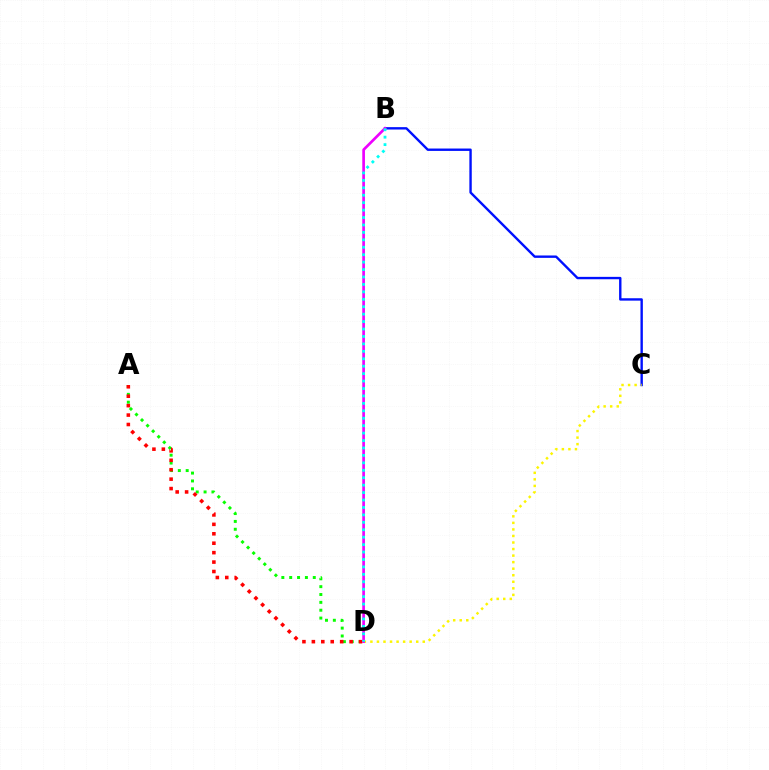{('B', 'C'): [{'color': '#0010ff', 'line_style': 'solid', 'thickness': 1.72}], ('A', 'D'): [{'color': '#08ff00', 'line_style': 'dotted', 'thickness': 2.13}, {'color': '#ff0000', 'line_style': 'dotted', 'thickness': 2.56}], ('C', 'D'): [{'color': '#fcf500', 'line_style': 'dotted', 'thickness': 1.78}], ('B', 'D'): [{'color': '#ee00ff', 'line_style': 'solid', 'thickness': 1.93}, {'color': '#00fff6', 'line_style': 'dotted', 'thickness': 2.02}]}